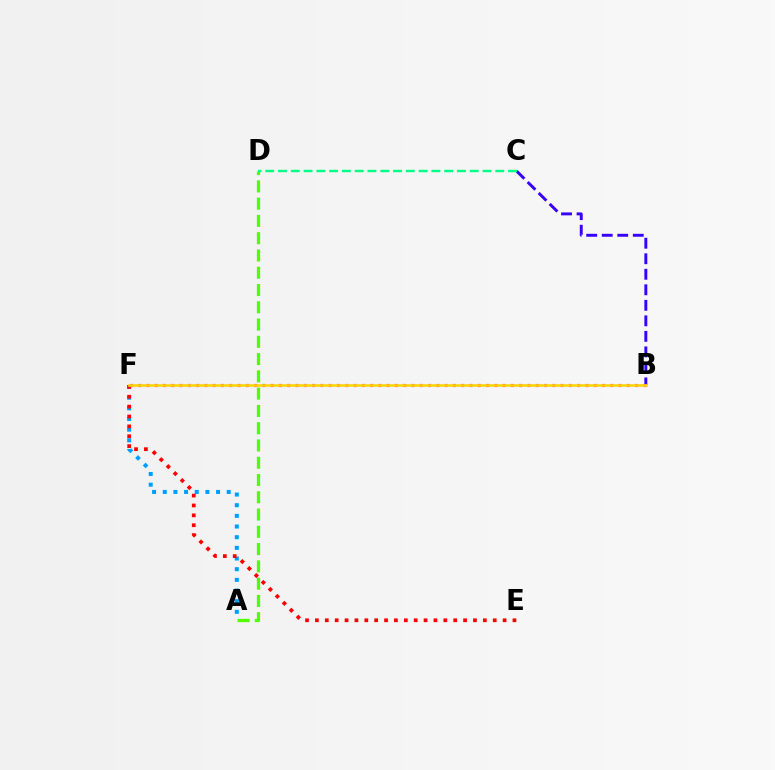{('A', 'F'): [{'color': '#009eff', 'line_style': 'dotted', 'thickness': 2.9}], ('A', 'D'): [{'color': '#4fff00', 'line_style': 'dashed', 'thickness': 2.35}], ('B', 'C'): [{'color': '#3700ff', 'line_style': 'dashed', 'thickness': 2.11}], ('B', 'F'): [{'color': '#ff00ed', 'line_style': 'dotted', 'thickness': 2.25}, {'color': '#ffd500', 'line_style': 'solid', 'thickness': 1.87}], ('E', 'F'): [{'color': '#ff0000', 'line_style': 'dotted', 'thickness': 2.68}], ('C', 'D'): [{'color': '#00ff86', 'line_style': 'dashed', 'thickness': 1.74}]}